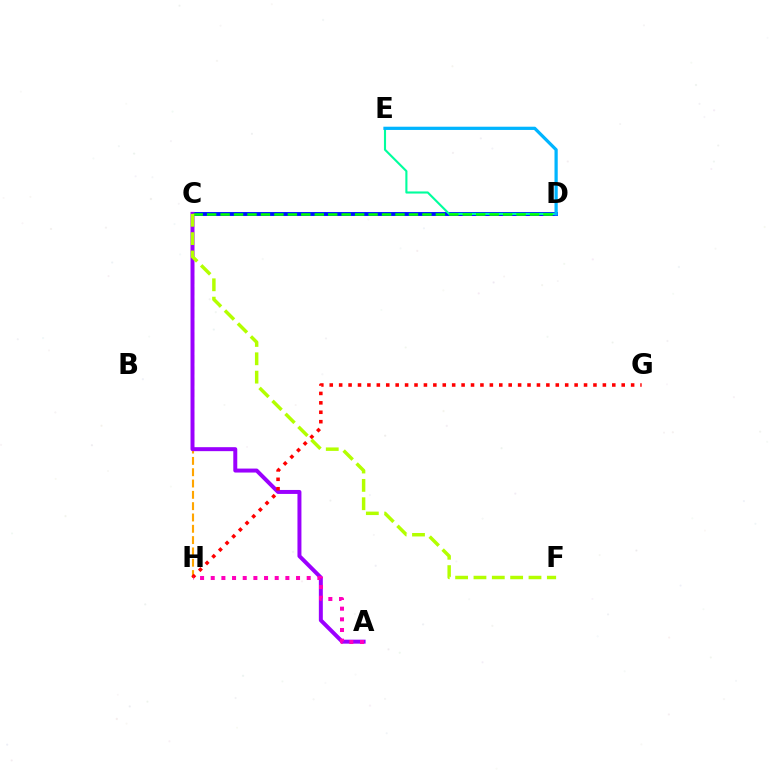{('C', 'H'): [{'color': '#ffa500', 'line_style': 'dashed', 'thickness': 1.54}], ('C', 'D'): [{'color': '#0010ff', 'line_style': 'solid', 'thickness': 2.8}, {'color': '#08ff00', 'line_style': 'dashed', 'thickness': 1.83}], ('A', 'C'): [{'color': '#9b00ff', 'line_style': 'solid', 'thickness': 2.86}], ('G', 'H'): [{'color': '#ff0000', 'line_style': 'dotted', 'thickness': 2.56}], ('D', 'E'): [{'color': '#00ff9d', 'line_style': 'solid', 'thickness': 1.52}, {'color': '#00b5ff', 'line_style': 'solid', 'thickness': 2.33}], ('A', 'H'): [{'color': '#ff00bd', 'line_style': 'dotted', 'thickness': 2.9}], ('C', 'F'): [{'color': '#b3ff00', 'line_style': 'dashed', 'thickness': 2.49}]}